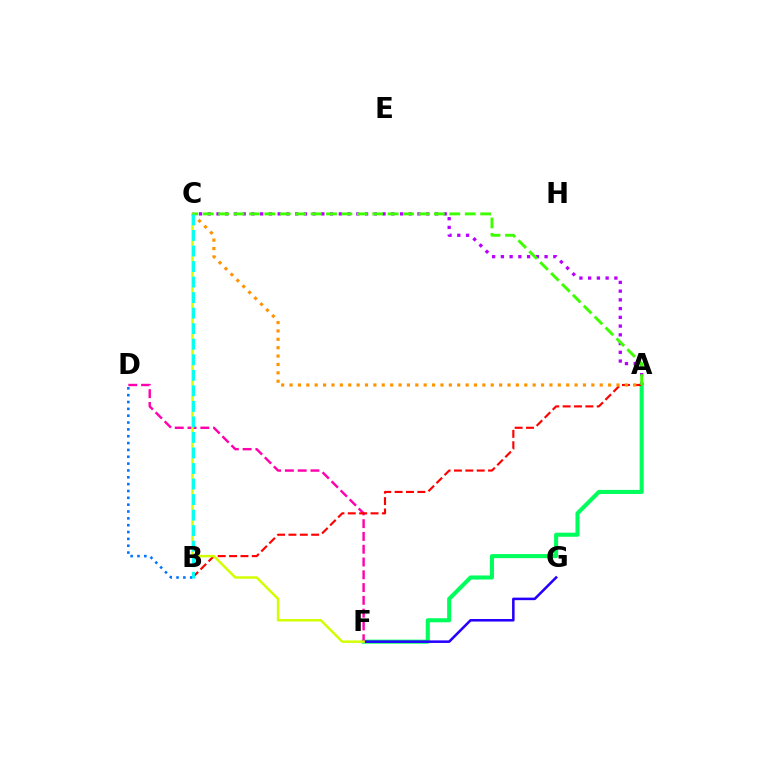{('A', 'F'): [{'color': '#00ff5c', 'line_style': 'solid', 'thickness': 2.94}], ('F', 'G'): [{'color': '#2500ff', 'line_style': 'solid', 'thickness': 1.83}], ('A', 'C'): [{'color': '#b900ff', 'line_style': 'dotted', 'thickness': 2.37}, {'color': '#ff9400', 'line_style': 'dotted', 'thickness': 2.28}, {'color': '#3dff00', 'line_style': 'dashed', 'thickness': 2.09}], ('D', 'F'): [{'color': '#ff00ac', 'line_style': 'dashed', 'thickness': 1.74}], ('A', 'B'): [{'color': '#ff0000', 'line_style': 'dashed', 'thickness': 1.54}], ('C', 'F'): [{'color': '#d1ff00', 'line_style': 'solid', 'thickness': 1.77}], ('B', 'D'): [{'color': '#0074ff', 'line_style': 'dotted', 'thickness': 1.86}], ('B', 'C'): [{'color': '#00fff6', 'line_style': 'dashed', 'thickness': 2.11}]}